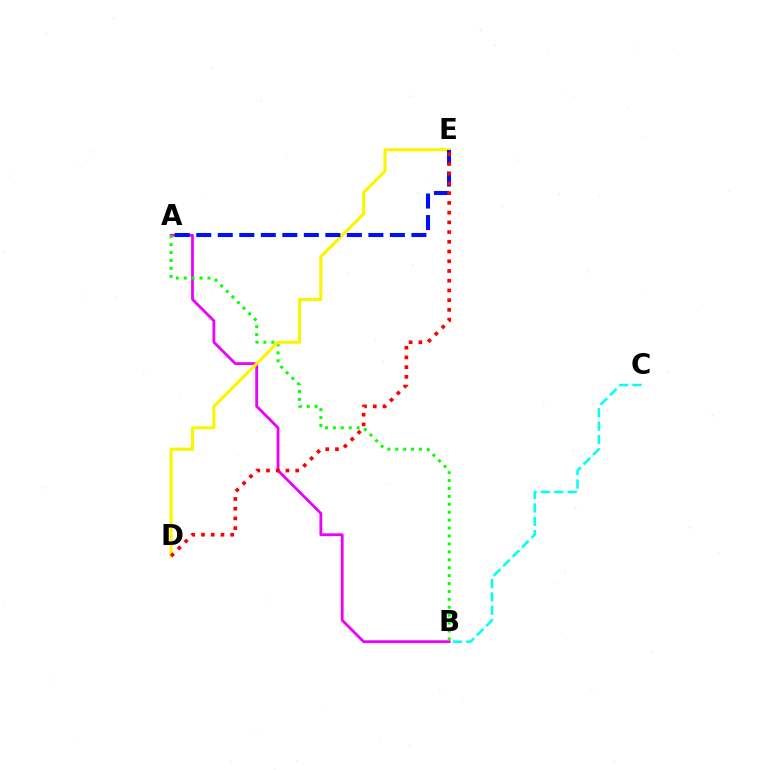{('A', 'B'): [{'color': '#ee00ff', 'line_style': 'solid', 'thickness': 2.01}, {'color': '#08ff00', 'line_style': 'dotted', 'thickness': 2.15}], ('D', 'E'): [{'color': '#fcf500', 'line_style': 'solid', 'thickness': 2.24}, {'color': '#ff0000', 'line_style': 'dotted', 'thickness': 2.64}], ('B', 'C'): [{'color': '#00fff6', 'line_style': 'dashed', 'thickness': 1.81}], ('A', 'E'): [{'color': '#0010ff', 'line_style': 'dashed', 'thickness': 2.92}]}